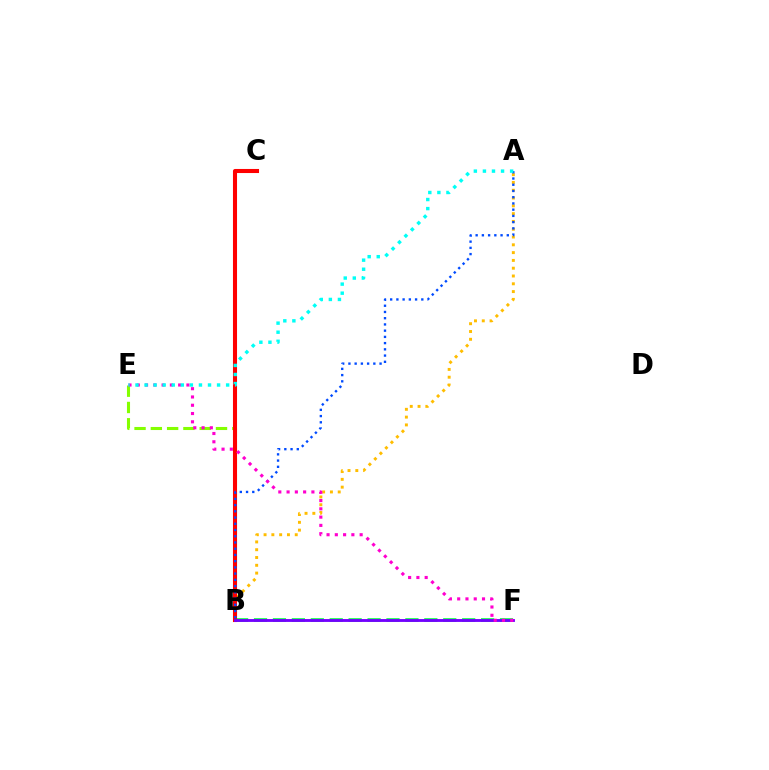{('B', 'F'): [{'color': '#00ff39', 'line_style': 'dashed', 'thickness': 2.57}, {'color': '#7200ff', 'line_style': 'solid', 'thickness': 2.05}], ('A', 'B'): [{'color': '#ffbd00', 'line_style': 'dotted', 'thickness': 2.12}, {'color': '#004bff', 'line_style': 'dotted', 'thickness': 1.69}], ('B', 'E'): [{'color': '#84ff00', 'line_style': 'dashed', 'thickness': 2.21}], ('B', 'C'): [{'color': '#ff0000', 'line_style': 'solid', 'thickness': 2.93}], ('E', 'F'): [{'color': '#ff00cf', 'line_style': 'dotted', 'thickness': 2.25}], ('A', 'E'): [{'color': '#00fff6', 'line_style': 'dotted', 'thickness': 2.46}]}